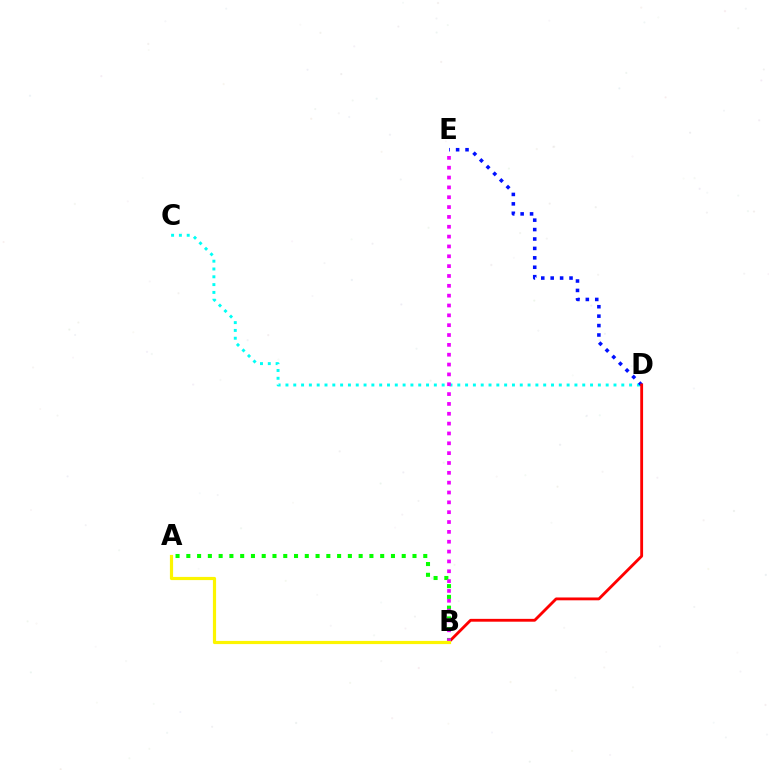{('C', 'D'): [{'color': '#00fff6', 'line_style': 'dotted', 'thickness': 2.12}], ('D', 'E'): [{'color': '#0010ff', 'line_style': 'dotted', 'thickness': 2.56}], ('B', 'D'): [{'color': '#ff0000', 'line_style': 'solid', 'thickness': 2.04}], ('A', 'B'): [{'color': '#08ff00', 'line_style': 'dotted', 'thickness': 2.93}, {'color': '#fcf500', 'line_style': 'solid', 'thickness': 2.29}], ('B', 'E'): [{'color': '#ee00ff', 'line_style': 'dotted', 'thickness': 2.67}]}